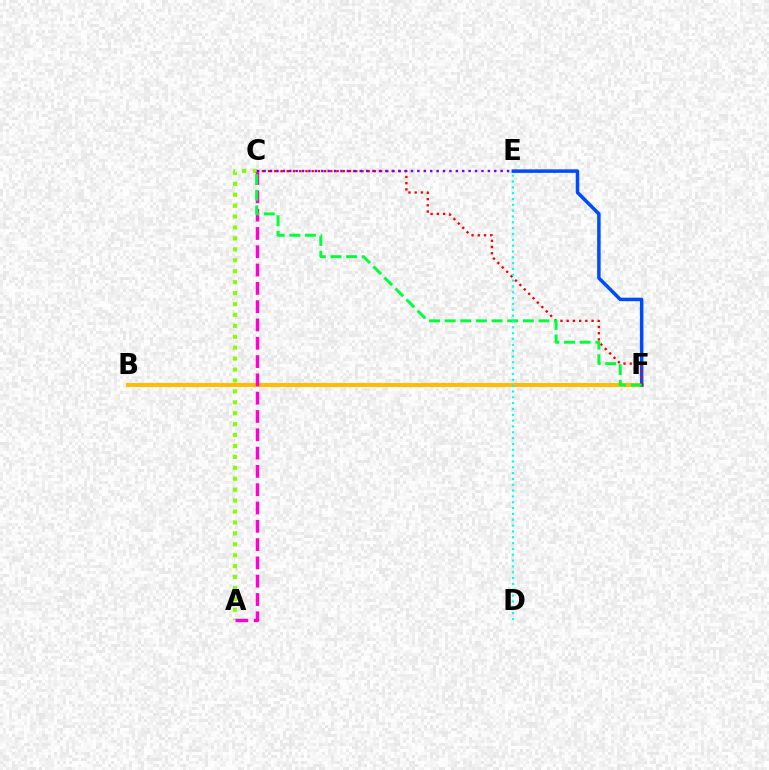{('A', 'C'): [{'color': '#84ff00', 'line_style': 'dotted', 'thickness': 2.97}, {'color': '#ff00cf', 'line_style': 'dashed', 'thickness': 2.49}], ('B', 'F'): [{'color': '#ffbd00', 'line_style': 'solid', 'thickness': 2.87}], ('E', 'F'): [{'color': '#004bff', 'line_style': 'solid', 'thickness': 2.53}], ('C', 'F'): [{'color': '#ff0000', 'line_style': 'dotted', 'thickness': 1.69}, {'color': '#00ff39', 'line_style': 'dashed', 'thickness': 2.12}], ('C', 'E'): [{'color': '#7200ff', 'line_style': 'dotted', 'thickness': 1.74}], ('D', 'E'): [{'color': '#00fff6', 'line_style': 'dotted', 'thickness': 1.58}]}